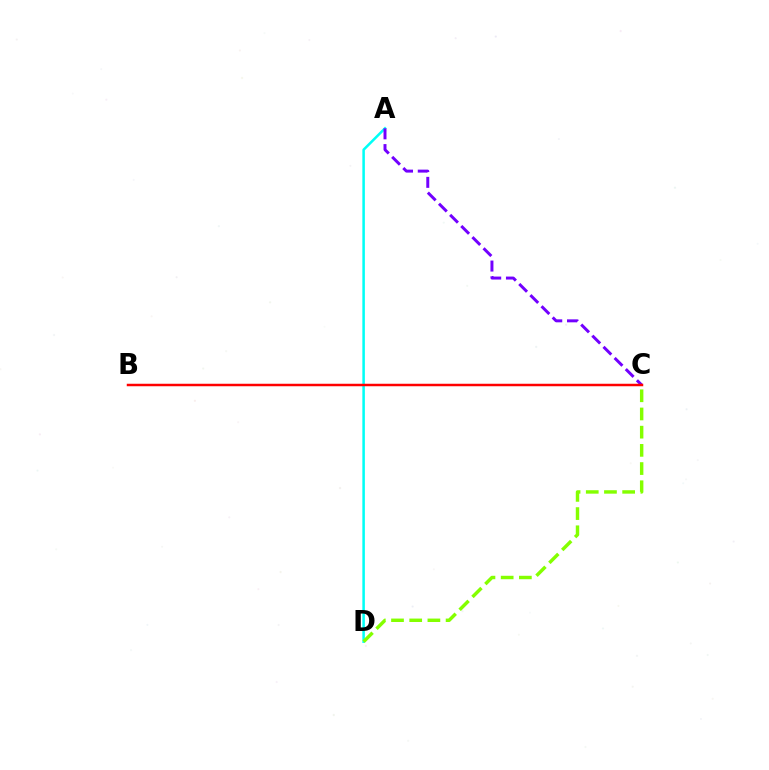{('A', 'D'): [{'color': '#00fff6', 'line_style': 'solid', 'thickness': 1.82}], ('A', 'C'): [{'color': '#7200ff', 'line_style': 'dashed', 'thickness': 2.14}], ('B', 'C'): [{'color': '#ff0000', 'line_style': 'solid', 'thickness': 1.79}], ('C', 'D'): [{'color': '#84ff00', 'line_style': 'dashed', 'thickness': 2.47}]}